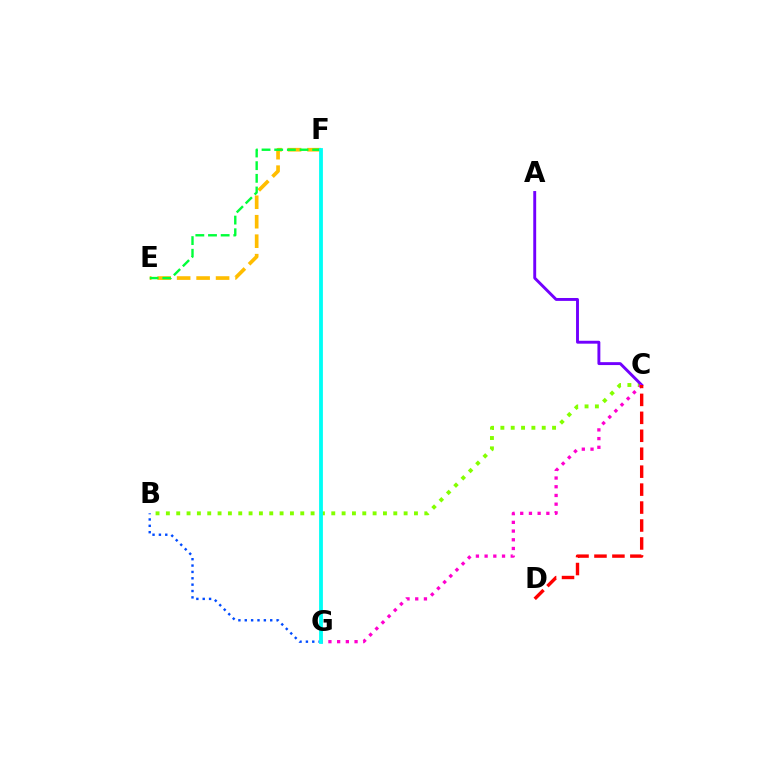{('B', 'C'): [{'color': '#84ff00', 'line_style': 'dotted', 'thickness': 2.81}], ('B', 'G'): [{'color': '#004bff', 'line_style': 'dotted', 'thickness': 1.73}], ('A', 'C'): [{'color': '#7200ff', 'line_style': 'solid', 'thickness': 2.09}], ('E', 'F'): [{'color': '#ffbd00', 'line_style': 'dashed', 'thickness': 2.65}, {'color': '#00ff39', 'line_style': 'dashed', 'thickness': 1.72}], ('C', 'G'): [{'color': '#ff00cf', 'line_style': 'dotted', 'thickness': 2.37}], ('F', 'G'): [{'color': '#00fff6', 'line_style': 'solid', 'thickness': 2.74}], ('C', 'D'): [{'color': '#ff0000', 'line_style': 'dashed', 'thickness': 2.44}]}